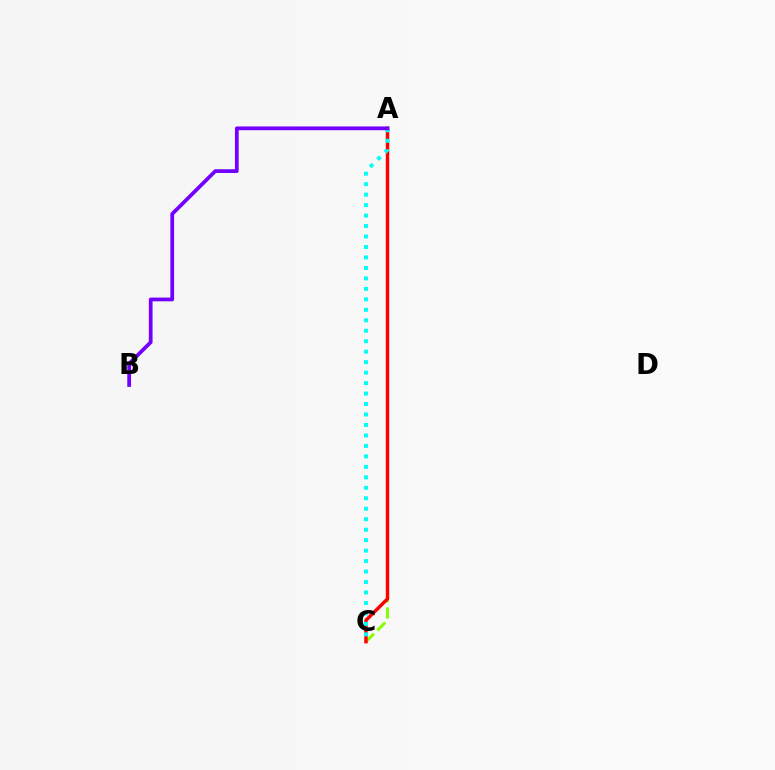{('A', 'C'): [{'color': '#84ff00', 'line_style': 'dashed', 'thickness': 2.18}, {'color': '#ff0000', 'line_style': 'solid', 'thickness': 2.47}, {'color': '#00fff6', 'line_style': 'dotted', 'thickness': 2.84}], ('A', 'B'): [{'color': '#7200ff', 'line_style': 'solid', 'thickness': 2.7}]}